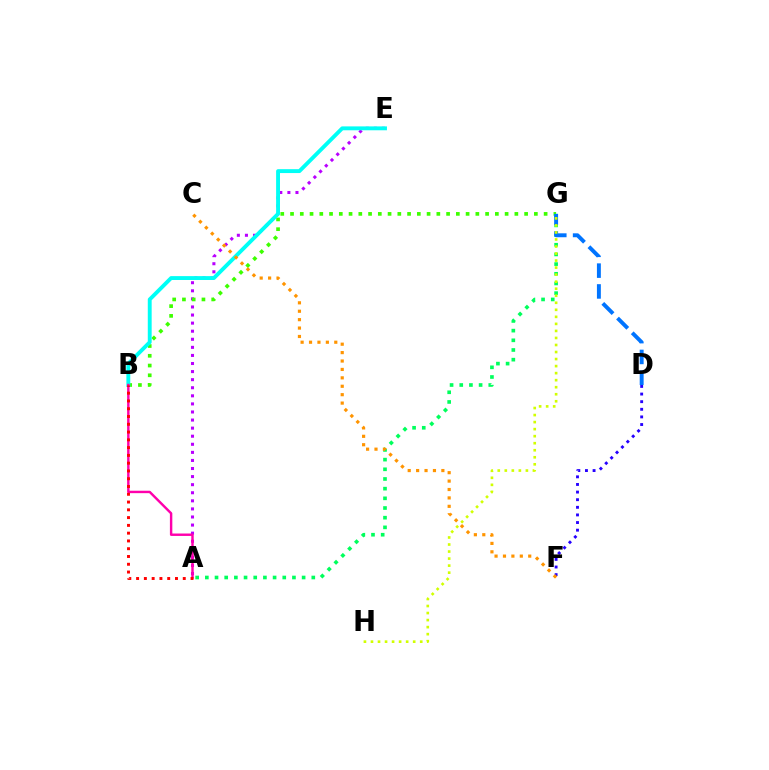{('A', 'E'): [{'color': '#b900ff', 'line_style': 'dotted', 'thickness': 2.19}], ('B', 'G'): [{'color': '#3dff00', 'line_style': 'dotted', 'thickness': 2.65}], ('B', 'E'): [{'color': '#00fff6', 'line_style': 'solid', 'thickness': 2.8}], ('A', 'G'): [{'color': '#00ff5c', 'line_style': 'dotted', 'thickness': 2.63}], ('D', 'G'): [{'color': '#0074ff', 'line_style': 'dashed', 'thickness': 2.83}], ('D', 'F'): [{'color': '#2500ff', 'line_style': 'dotted', 'thickness': 2.07}], ('A', 'B'): [{'color': '#ff00ac', 'line_style': 'solid', 'thickness': 1.75}, {'color': '#ff0000', 'line_style': 'dotted', 'thickness': 2.11}], ('G', 'H'): [{'color': '#d1ff00', 'line_style': 'dotted', 'thickness': 1.91}], ('C', 'F'): [{'color': '#ff9400', 'line_style': 'dotted', 'thickness': 2.29}]}